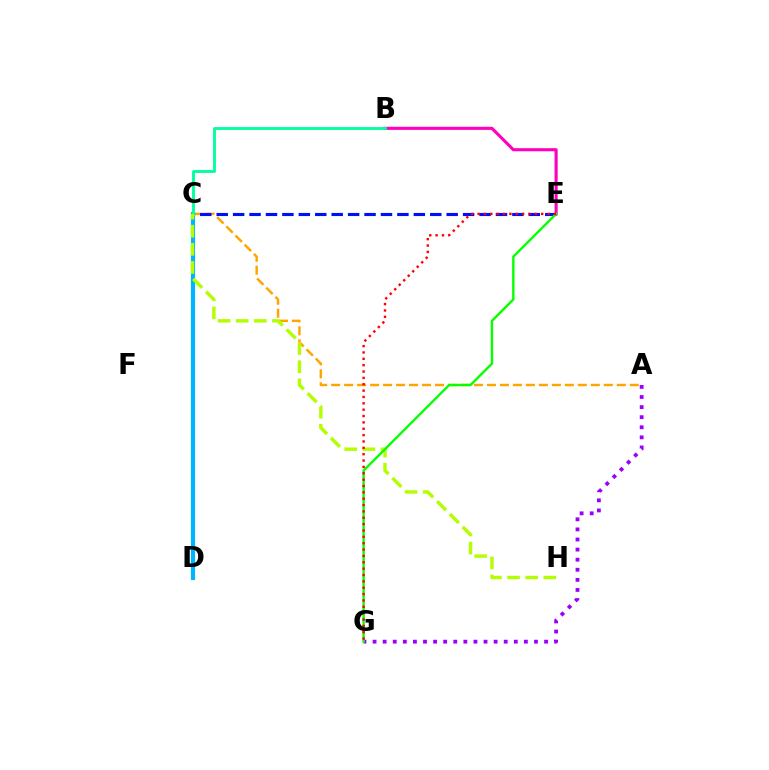{('A', 'C'): [{'color': '#ffa500', 'line_style': 'dashed', 'thickness': 1.76}], ('C', 'E'): [{'color': '#0010ff', 'line_style': 'dashed', 'thickness': 2.23}], ('C', 'D'): [{'color': '#00b5ff', 'line_style': 'solid', 'thickness': 2.99}], ('B', 'E'): [{'color': '#ff00bd', 'line_style': 'solid', 'thickness': 2.23}], ('B', 'C'): [{'color': '#00ff9d', 'line_style': 'solid', 'thickness': 2.04}], ('A', 'G'): [{'color': '#9b00ff', 'line_style': 'dotted', 'thickness': 2.74}], ('C', 'H'): [{'color': '#b3ff00', 'line_style': 'dashed', 'thickness': 2.46}], ('E', 'G'): [{'color': '#08ff00', 'line_style': 'solid', 'thickness': 1.72}, {'color': '#ff0000', 'line_style': 'dotted', 'thickness': 1.73}]}